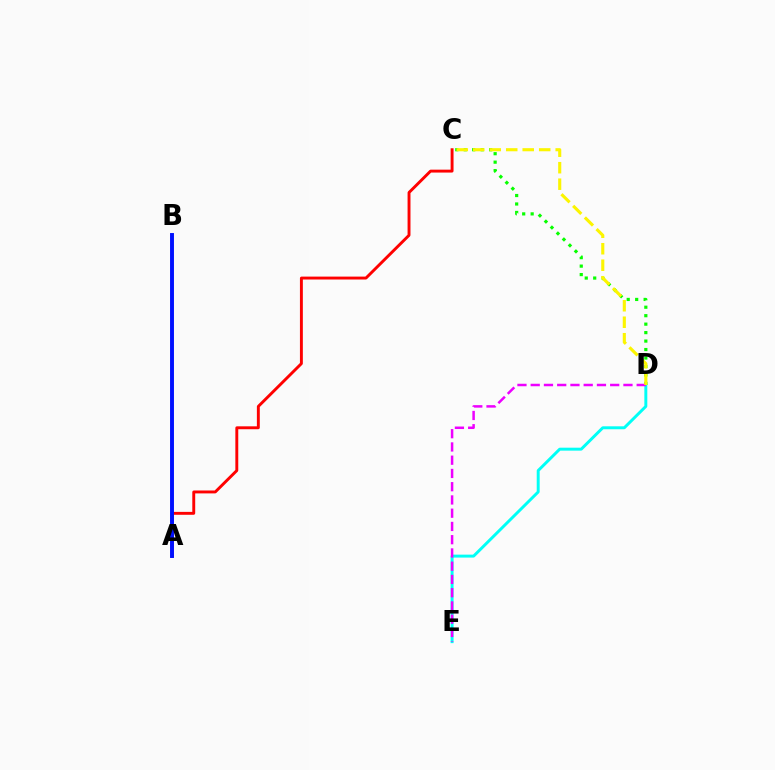{('D', 'E'): [{'color': '#00fff6', 'line_style': 'solid', 'thickness': 2.12}, {'color': '#ee00ff', 'line_style': 'dashed', 'thickness': 1.8}], ('A', 'C'): [{'color': '#ff0000', 'line_style': 'solid', 'thickness': 2.09}], ('C', 'D'): [{'color': '#08ff00', 'line_style': 'dotted', 'thickness': 2.3}, {'color': '#fcf500', 'line_style': 'dashed', 'thickness': 2.24}], ('A', 'B'): [{'color': '#0010ff', 'line_style': 'solid', 'thickness': 2.82}]}